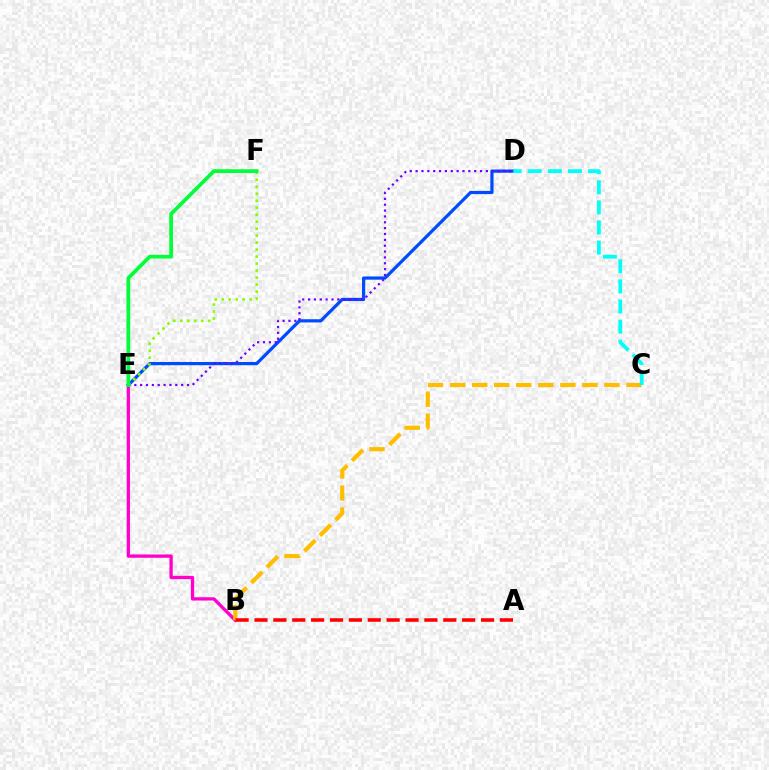{('B', 'E'): [{'color': '#ff00cf', 'line_style': 'solid', 'thickness': 2.37}], ('D', 'E'): [{'color': '#004bff', 'line_style': 'solid', 'thickness': 2.31}, {'color': '#7200ff', 'line_style': 'dotted', 'thickness': 1.59}], ('B', 'C'): [{'color': '#ffbd00', 'line_style': 'dashed', 'thickness': 2.99}], ('C', 'D'): [{'color': '#00fff6', 'line_style': 'dashed', 'thickness': 2.73}], ('E', 'F'): [{'color': '#84ff00', 'line_style': 'dotted', 'thickness': 1.9}, {'color': '#00ff39', 'line_style': 'solid', 'thickness': 2.69}], ('A', 'B'): [{'color': '#ff0000', 'line_style': 'dashed', 'thickness': 2.56}]}